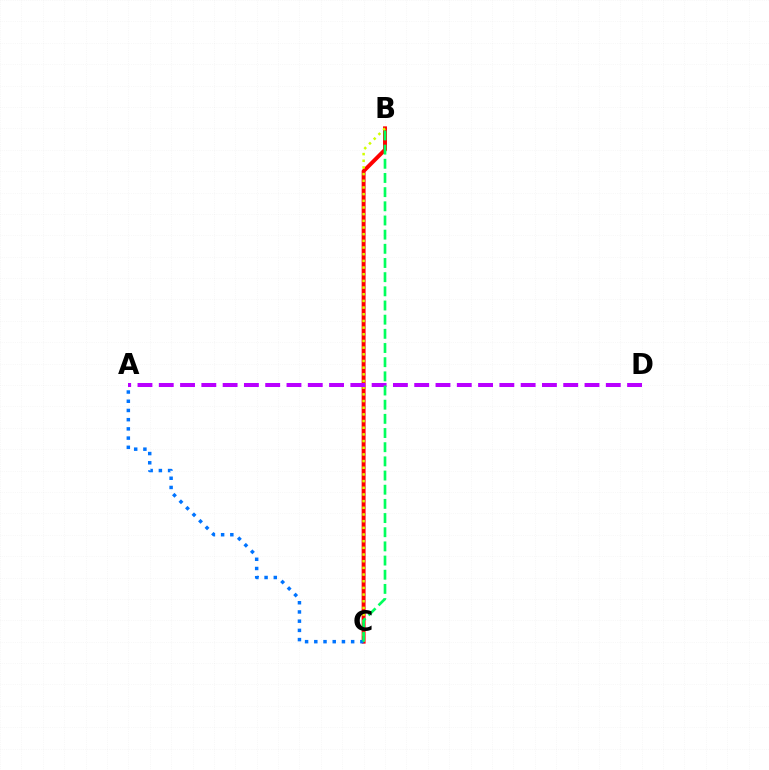{('B', 'C'): [{'color': '#ff0000', 'line_style': 'solid', 'thickness': 2.83}, {'color': '#d1ff00', 'line_style': 'dotted', 'thickness': 1.81}, {'color': '#00ff5c', 'line_style': 'dashed', 'thickness': 1.93}], ('A', 'D'): [{'color': '#b900ff', 'line_style': 'dashed', 'thickness': 2.89}], ('A', 'C'): [{'color': '#0074ff', 'line_style': 'dotted', 'thickness': 2.5}]}